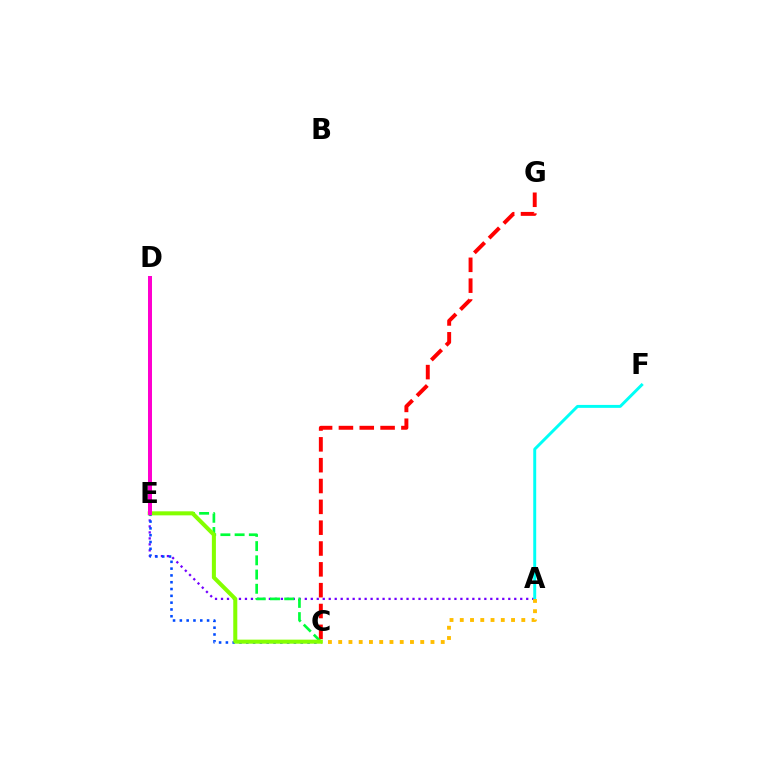{('C', 'G'): [{'color': '#ff0000', 'line_style': 'dashed', 'thickness': 2.83}], ('A', 'E'): [{'color': '#7200ff', 'line_style': 'dotted', 'thickness': 1.63}], ('A', 'F'): [{'color': '#00fff6', 'line_style': 'solid', 'thickness': 2.12}], ('C', 'E'): [{'color': '#00ff39', 'line_style': 'dashed', 'thickness': 1.93}, {'color': '#004bff', 'line_style': 'dotted', 'thickness': 1.85}, {'color': '#84ff00', 'line_style': 'solid', 'thickness': 2.91}], ('A', 'C'): [{'color': '#ffbd00', 'line_style': 'dotted', 'thickness': 2.79}], ('D', 'E'): [{'color': '#ff00cf', 'line_style': 'solid', 'thickness': 2.87}]}